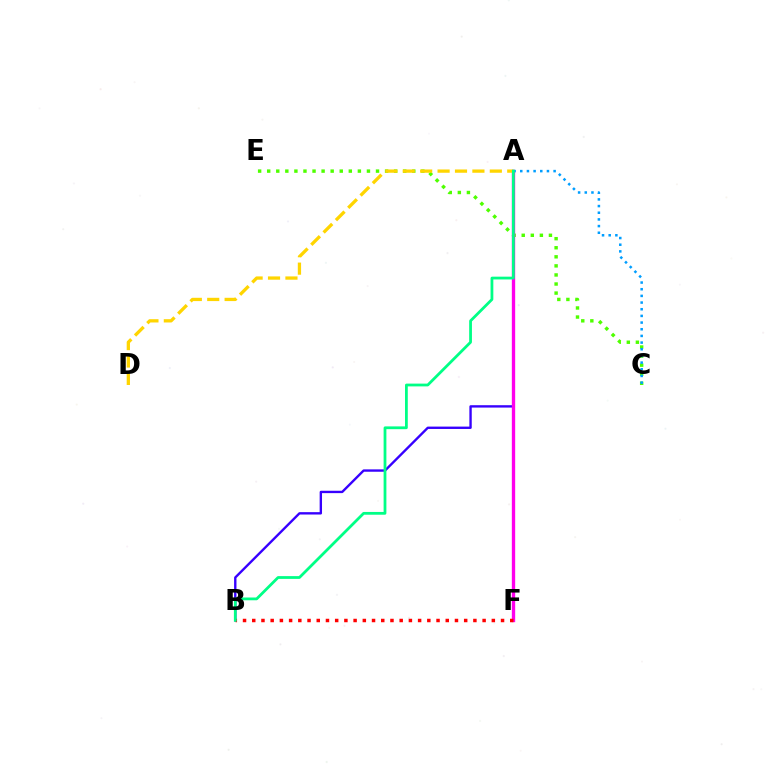{('A', 'B'): [{'color': '#3700ff', 'line_style': 'solid', 'thickness': 1.71}, {'color': '#00ff86', 'line_style': 'solid', 'thickness': 2.0}], ('C', 'E'): [{'color': '#4fff00', 'line_style': 'dotted', 'thickness': 2.46}], ('A', 'F'): [{'color': '#ff00ed', 'line_style': 'solid', 'thickness': 2.4}], ('B', 'F'): [{'color': '#ff0000', 'line_style': 'dotted', 'thickness': 2.5}], ('A', 'D'): [{'color': '#ffd500', 'line_style': 'dashed', 'thickness': 2.37}], ('A', 'C'): [{'color': '#009eff', 'line_style': 'dotted', 'thickness': 1.81}]}